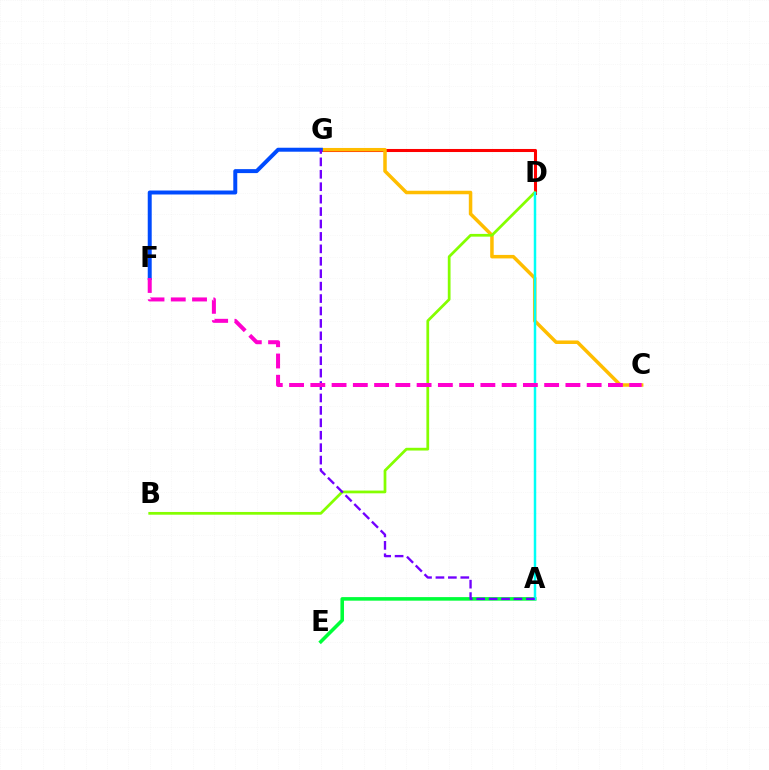{('D', 'G'): [{'color': '#ff0000', 'line_style': 'solid', 'thickness': 2.2}], ('A', 'E'): [{'color': '#00ff39', 'line_style': 'solid', 'thickness': 2.57}], ('C', 'G'): [{'color': '#ffbd00', 'line_style': 'solid', 'thickness': 2.52}], ('B', 'D'): [{'color': '#84ff00', 'line_style': 'solid', 'thickness': 1.98}], ('A', 'D'): [{'color': '#00fff6', 'line_style': 'solid', 'thickness': 1.78}], ('F', 'G'): [{'color': '#004bff', 'line_style': 'solid', 'thickness': 2.86}], ('A', 'G'): [{'color': '#7200ff', 'line_style': 'dashed', 'thickness': 1.69}], ('C', 'F'): [{'color': '#ff00cf', 'line_style': 'dashed', 'thickness': 2.89}]}